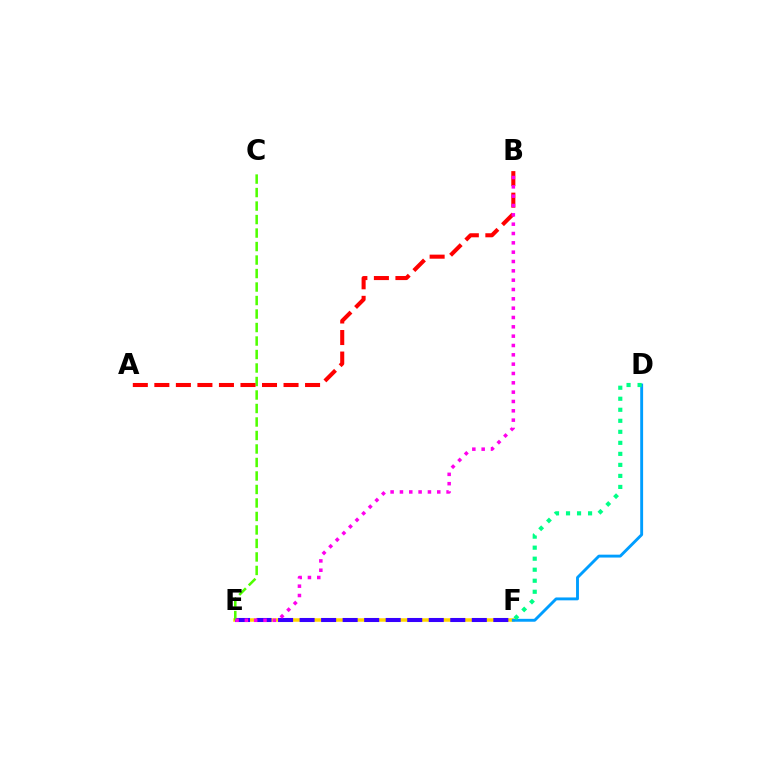{('E', 'F'): [{'color': '#ffd500', 'line_style': 'solid', 'thickness': 2.52}, {'color': '#3700ff', 'line_style': 'dashed', 'thickness': 2.92}], ('D', 'F'): [{'color': '#009eff', 'line_style': 'solid', 'thickness': 2.08}, {'color': '#00ff86', 'line_style': 'dotted', 'thickness': 2.99}], ('C', 'E'): [{'color': '#4fff00', 'line_style': 'dashed', 'thickness': 1.83}], ('A', 'B'): [{'color': '#ff0000', 'line_style': 'dashed', 'thickness': 2.92}], ('B', 'E'): [{'color': '#ff00ed', 'line_style': 'dotted', 'thickness': 2.54}]}